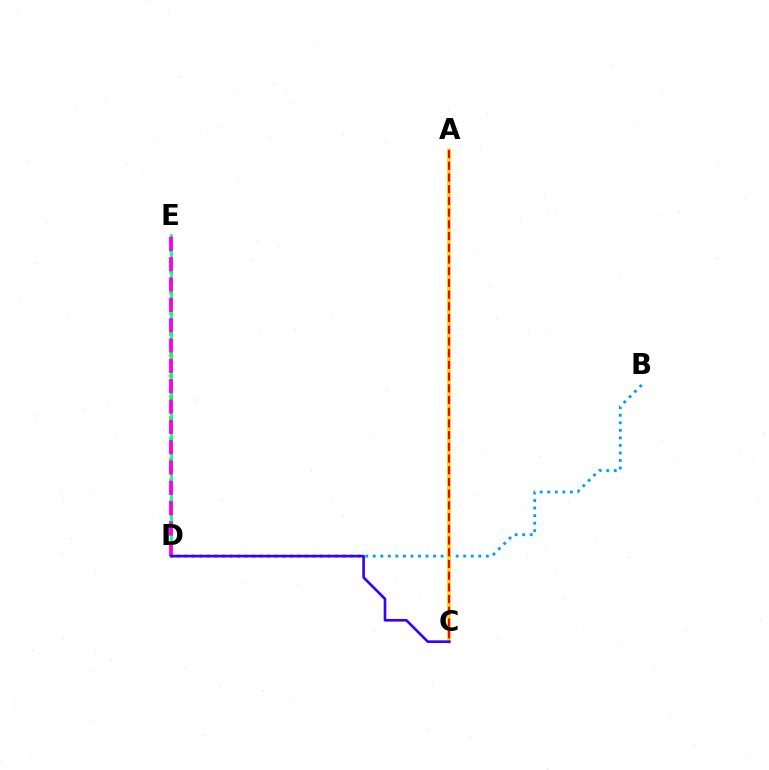{('D', 'E'): [{'color': '#4fff00', 'line_style': 'dotted', 'thickness': 2.84}, {'color': '#00ff86', 'line_style': 'solid', 'thickness': 1.93}, {'color': '#ff00ed', 'line_style': 'dashed', 'thickness': 2.76}], ('B', 'D'): [{'color': '#009eff', 'line_style': 'dotted', 'thickness': 2.05}], ('A', 'C'): [{'color': '#ffd500', 'line_style': 'solid', 'thickness': 2.59}, {'color': '#ff0000', 'line_style': 'dashed', 'thickness': 1.59}], ('C', 'D'): [{'color': '#3700ff', 'line_style': 'solid', 'thickness': 1.91}]}